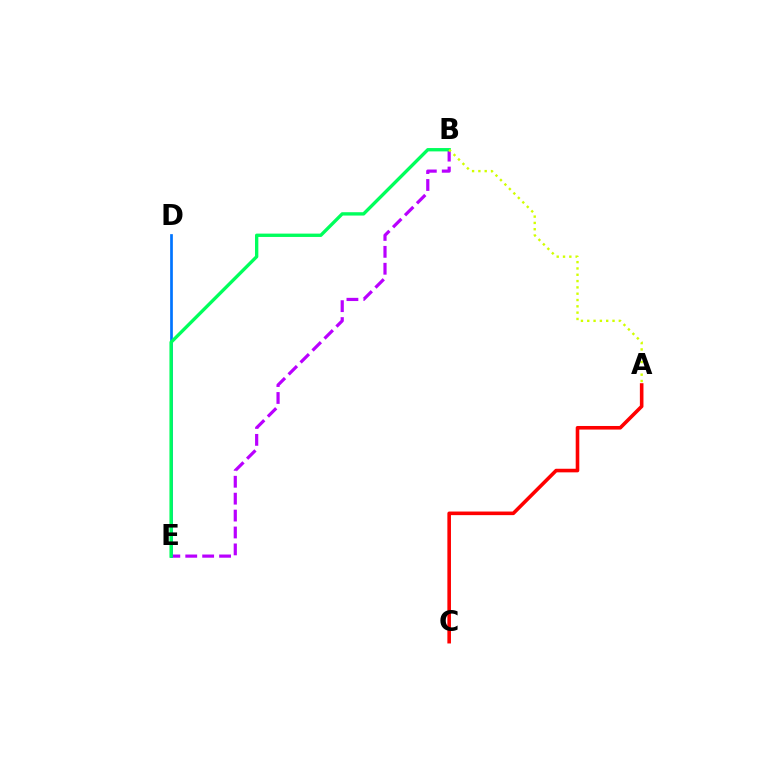{('B', 'E'): [{'color': '#b900ff', 'line_style': 'dashed', 'thickness': 2.3}, {'color': '#00ff5c', 'line_style': 'solid', 'thickness': 2.41}], ('D', 'E'): [{'color': '#0074ff', 'line_style': 'solid', 'thickness': 1.95}], ('A', 'B'): [{'color': '#d1ff00', 'line_style': 'dotted', 'thickness': 1.72}], ('A', 'C'): [{'color': '#ff0000', 'line_style': 'solid', 'thickness': 2.59}]}